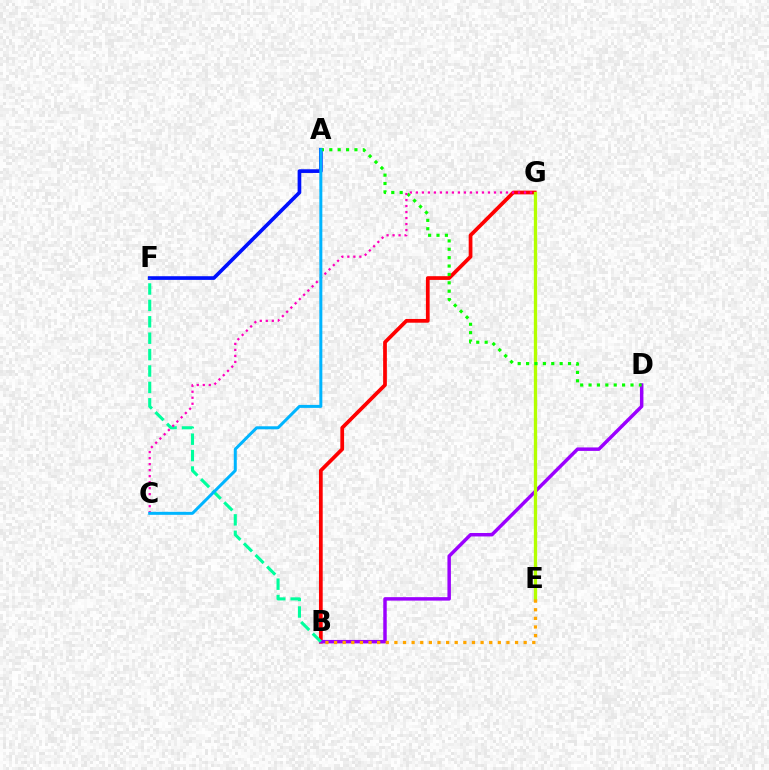{('B', 'G'): [{'color': '#ff0000', 'line_style': 'solid', 'thickness': 2.69}], ('B', 'D'): [{'color': '#9b00ff', 'line_style': 'solid', 'thickness': 2.49}], ('A', 'F'): [{'color': '#0010ff', 'line_style': 'solid', 'thickness': 2.64}], ('E', 'G'): [{'color': '#b3ff00', 'line_style': 'solid', 'thickness': 2.38}], ('A', 'D'): [{'color': '#08ff00', 'line_style': 'dotted', 'thickness': 2.28}], ('B', 'F'): [{'color': '#00ff9d', 'line_style': 'dashed', 'thickness': 2.23}], ('B', 'E'): [{'color': '#ffa500', 'line_style': 'dotted', 'thickness': 2.34}], ('C', 'G'): [{'color': '#ff00bd', 'line_style': 'dotted', 'thickness': 1.63}], ('A', 'C'): [{'color': '#00b5ff', 'line_style': 'solid', 'thickness': 2.16}]}